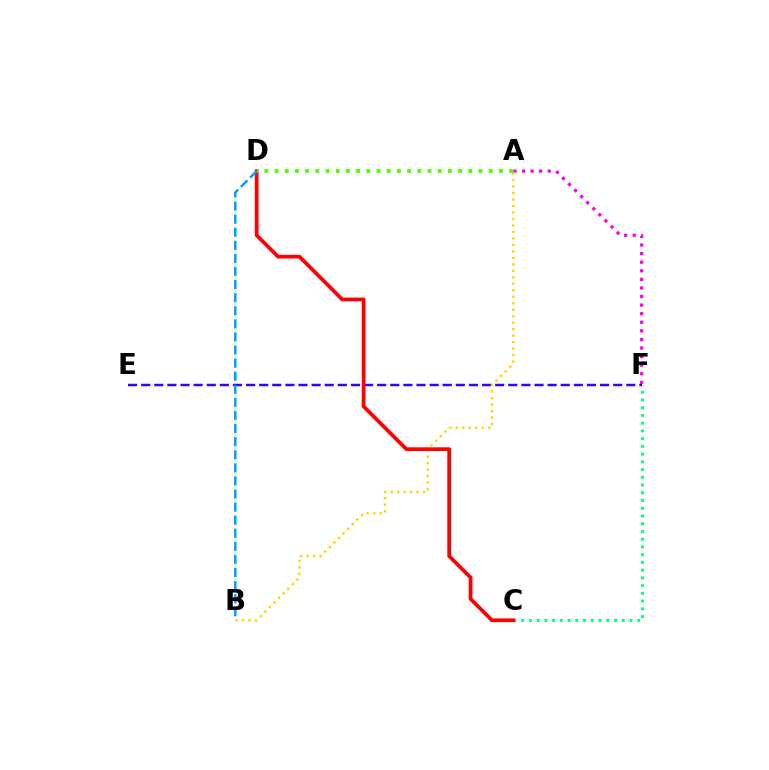{('C', 'F'): [{'color': '#00ff86', 'line_style': 'dotted', 'thickness': 2.1}], ('A', 'F'): [{'color': '#ff00ed', 'line_style': 'dotted', 'thickness': 2.33}], ('E', 'F'): [{'color': '#3700ff', 'line_style': 'dashed', 'thickness': 1.78}], ('A', 'B'): [{'color': '#ffd500', 'line_style': 'dotted', 'thickness': 1.76}], ('C', 'D'): [{'color': '#ff0000', 'line_style': 'solid', 'thickness': 2.69}], ('A', 'D'): [{'color': '#4fff00', 'line_style': 'dotted', 'thickness': 2.77}], ('B', 'D'): [{'color': '#009eff', 'line_style': 'dashed', 'thickness': 1.78}]}